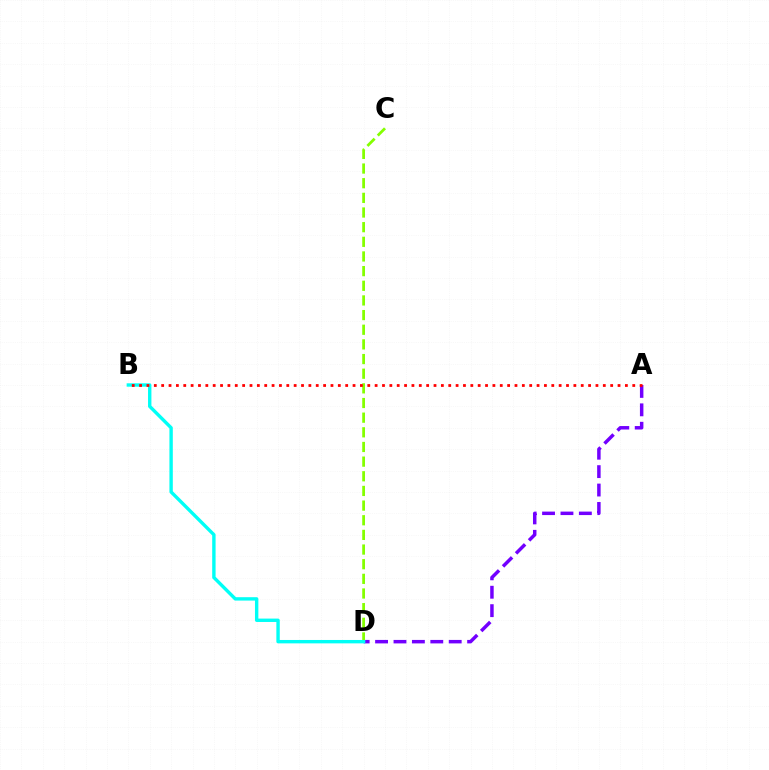{('A', 'D'): [{'color': '#7200ff', 'line_style': 'dashed', 'thickness': 2.5}], ('C', 'D'): [{'color': '#84ff00', 'line_style': 'dashed', 'thickness': 1.99}], ('B', 'D'): [{'color': '#00fff6', 'line_style': 'solid', 'thickness': 2.44}], ('A', 'B'): [{'color': '#ff0000', 'line_style': 'dotted', 'thickness': 2.0}]}